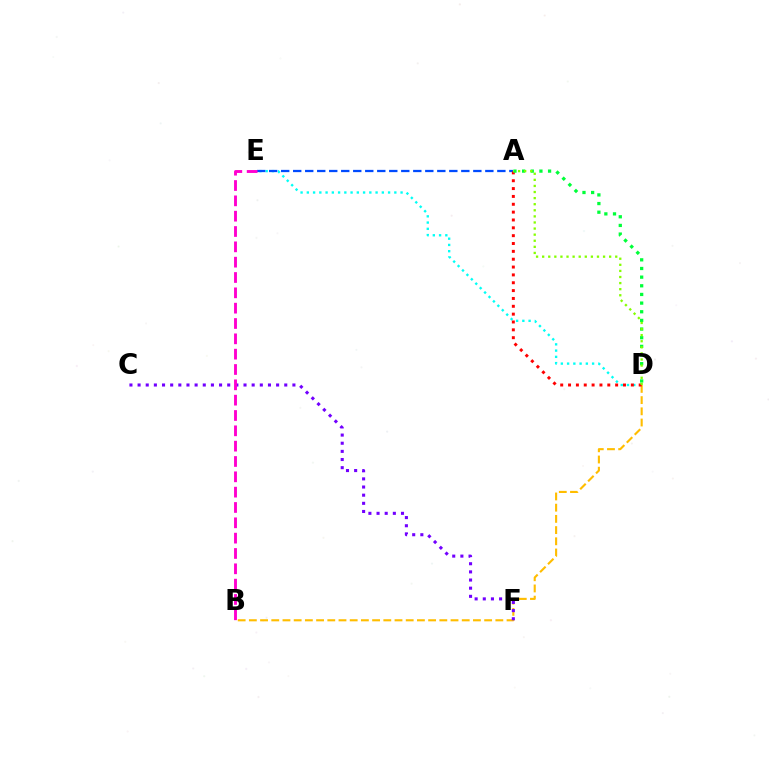{('D', 'E'): [{'color': '#00fff6', 'line_style': 'dotted', 'thickness': 1.7}], ('B', 'D'): [{'color': '#ffbd00', 'line_style': 'dashed', 'thickness': 1.52}], ('A', 'E'): [{'color': '#004bff', 'line_style': 'dashed', 'thickness': 1.63}], ('A', 'D'): [{'color': '#ff0000', 'line_style': 'dotted', 'thickness': 2.13}, {'color': '#00ff39', 'line_style': 'dotted', 'thickness': 2.35}, {'color': '#84ff00', 'line_style': 'dotted', 'thickness': 1.65}], ('C', 'F'): [{'color': '#7200ff', 'line_style': 'dotted', 'thickness': 2.21}], ('B', 'E'): [{'color': '#ff00cf', 'line_style': 'dashed', 'thickness': 2.08}]}